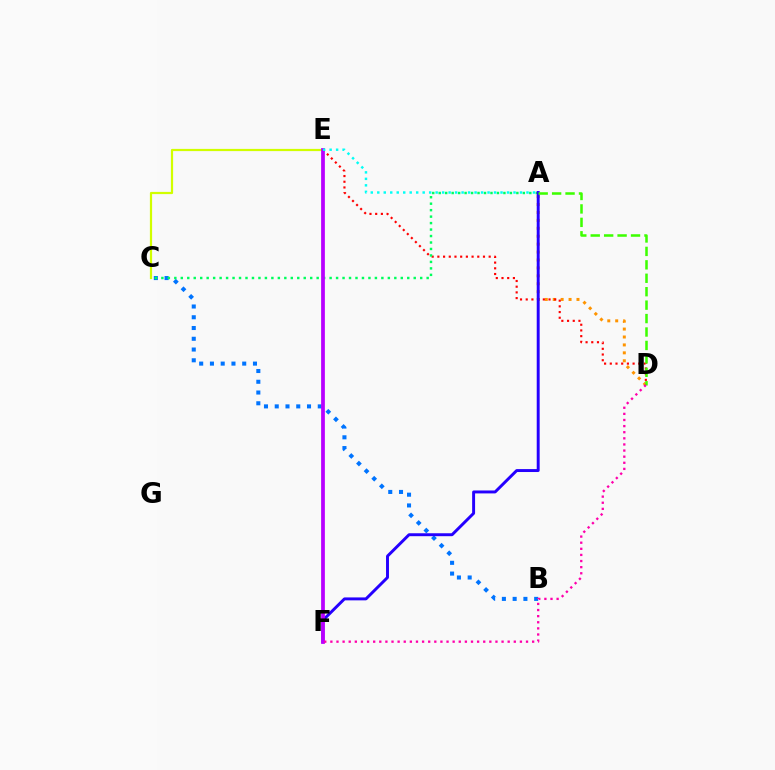{('C', 'E'): [{'color': '#d1ff00', 'line_style': 'solid', 'thickness': 1.59}], ('A', 'D'): [{'color': '#ff9400', 'line_style': 'dotted', 'thickness': 2.15}, {'color': '#3dff00', 'line_style': 'dashed', 'thickness': 1.83}], ('D', 'E'): [{'color': '#ff0000', 'line_style': 'dotted', 'thickness': 1.55}], ('B', 'C'): [{'color': '#0074ff', 'line_style': 'dotted', 'thickness': 2.92}], ('A', 'C'): [{'color': '#00ff5c', 'line_style': 'dotted', 'thickness': 1.76}], ('A', 'F'): [{'color': '#2500ff', 'line_style': 'solid', 'thickness': 2.11}], ('E', 'F'): [{'color': '#b900ff', 'line_style': 'solid', 'thickness': 2.7}], ('A', 'E'): [{'color': '#00fff6', 'line_style': 'dotted', 'thickness': 1.76}], ('D', 'F'): [{'color': '#ff00ac', 'line_style': 'dotted', 'thickness': 1.66}]}